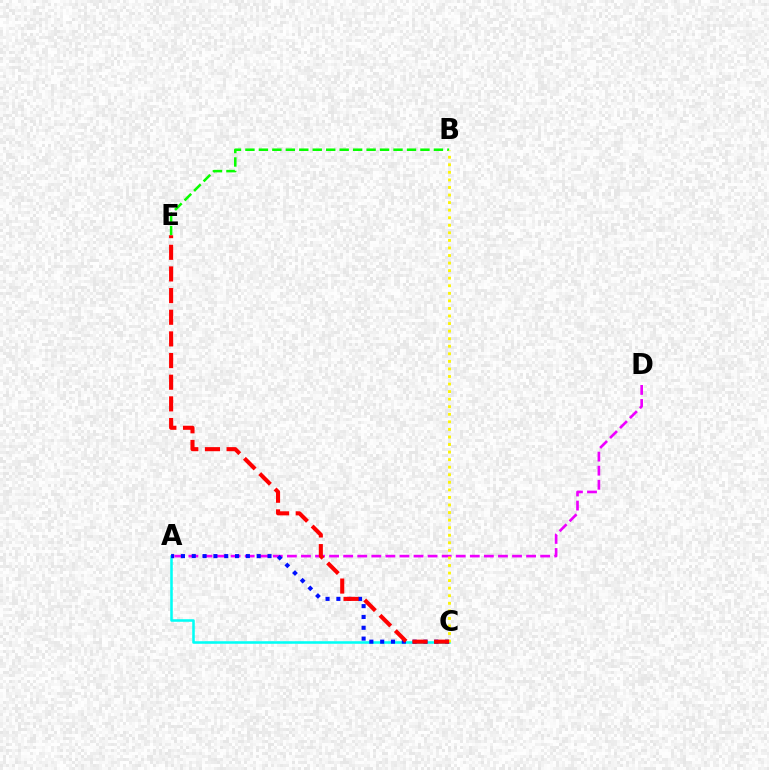{('B', 'E'): [{'color': '#08ff00', 'line_style': 'dashed', 'thickness': 1.83}], ('A', 'D'): [{'color': '#ee00ff', 'line_style': 'dashed', 'thickness': 1.91}], ('A', 'C'): [{'color': '#00fff6', 'line_style': 'solid', 'thickness': 1.83}, {'color': '#0010ff', 'line_style': 'dotted', 'thickness': 2.94}], ('B', 'C'): [{'color': '#fcf500', 'line_style': 'dotted', 'thickness': 2.05}], ('C', 'E'): [{'color': '#ff0000', 'line_style': 'dashed', 'thickness': 2.94}]}